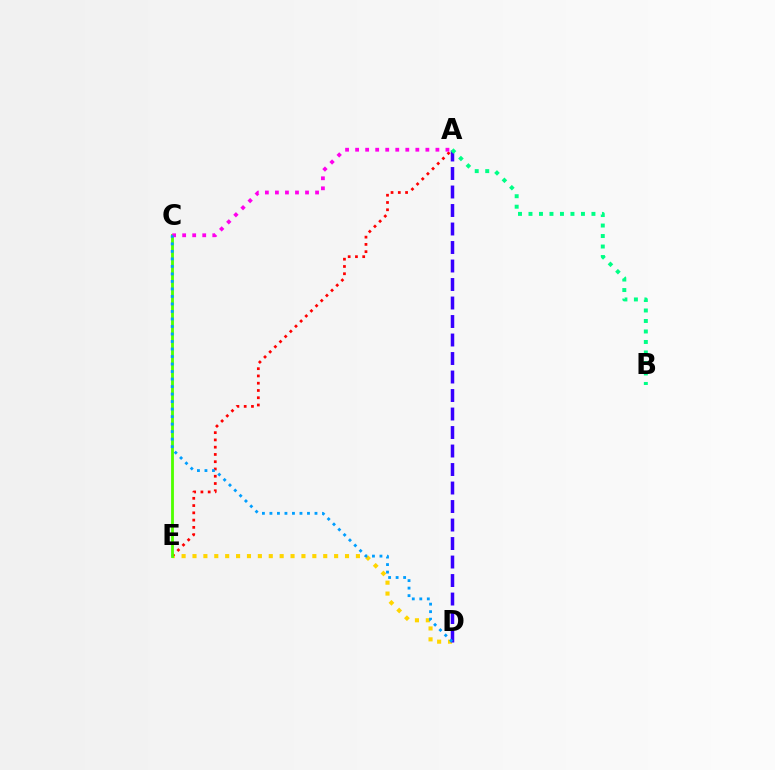{('D', 'E'): [{'color': '#ffd500', 'line_style': 'dotted', 'thickness': 2.96}], ('A', 'D'): [{'color': '#3700ff', 'line_style': 'dashed', 'thickness': 2.51}], ('A', 'B'): [{'color': '#00ff86', 'line_style': 'dotted', 'thickness': 2.85}], ('A', 'E'): [{'color': '#ff0000', 'line_style': 'dotted', 'thickness': 1.97}], ('C', 'E'): [{'color': '#4fff00', 'line_style': 'solid', 'thickness': 2.04}], ('A', 'C'): [{'color': '#ff00ed', 'line_style': 'dotted', 'thickness': 2.73}], ('C', 'D'): [{'color': '#009eff', 'line_style': 'dotted', 'thickness': 2.04}]}